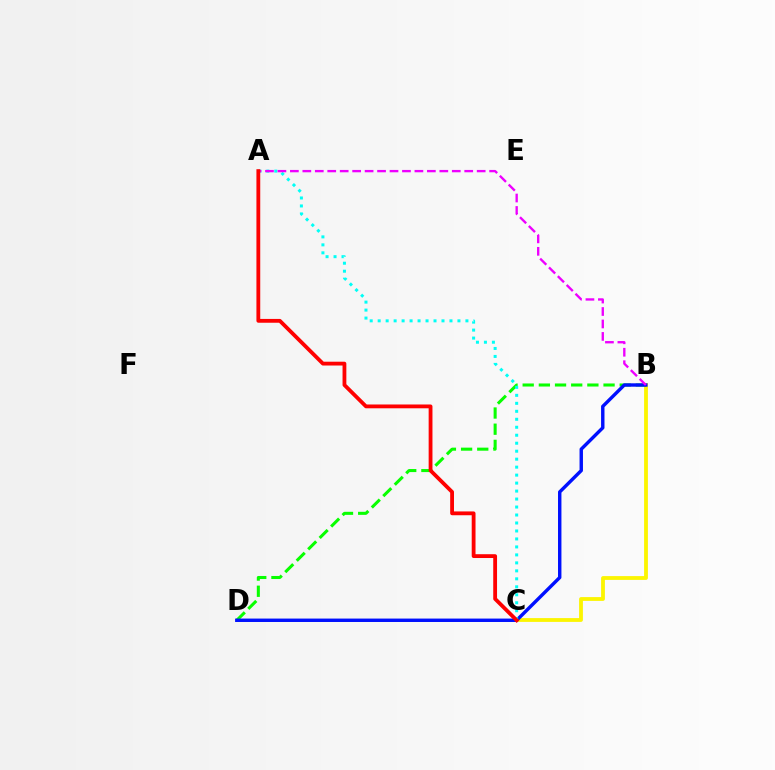{('B', 'C'): [{'color': '#fcf500', 'line_style': 'solid', 'thickness': 2.74}], ('B', 'D'): [{'color': '#08ff00', 'line_style': 'dashed', 'thickness': 2.2}, {'color': '#0010ff', 'line_style': 'solid', 'thickness': 2.46}], ('A', 'C'): [{'color': '#00fff6', 'line_style': 'dotted', 'thickness': 2.17}, {'color': '#ff0000', 'line_style': 'solid', 'thickness': 2.74}], ('A', 'B'): [{'color': '#ee00ff', 'line_style': 'dashed', 'thickness': 1.69}]}